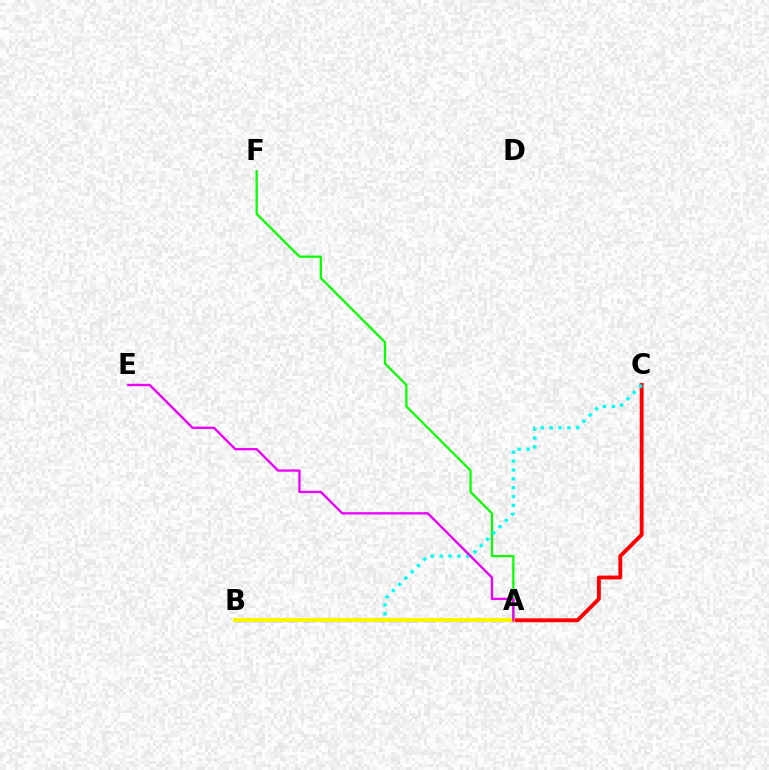{('A', 'F'): [{'color': '#08ff00', 'line_style': 'solid', 'thickness': 1.61}], ('A', 'C'): [{'color': '#ff0000', 'line_style': 'solid', 'thickness': 2.79}], ('B', 'C'): [{'color': '#00fff6', 'line_style': 'dotted', 'thickness': 2.41}], ('A', 'B'): [{'color': '#0010ff', 'line_style': 'dashed', 'thickness': 2.32}, {'color': '#fcf500', 'line_style': 'solid', 'thickness': 2.99}], ('A', 'E'): [{'color': '#ee00ff', 'line_style': 'solid', 'thickness': 1.67}]}